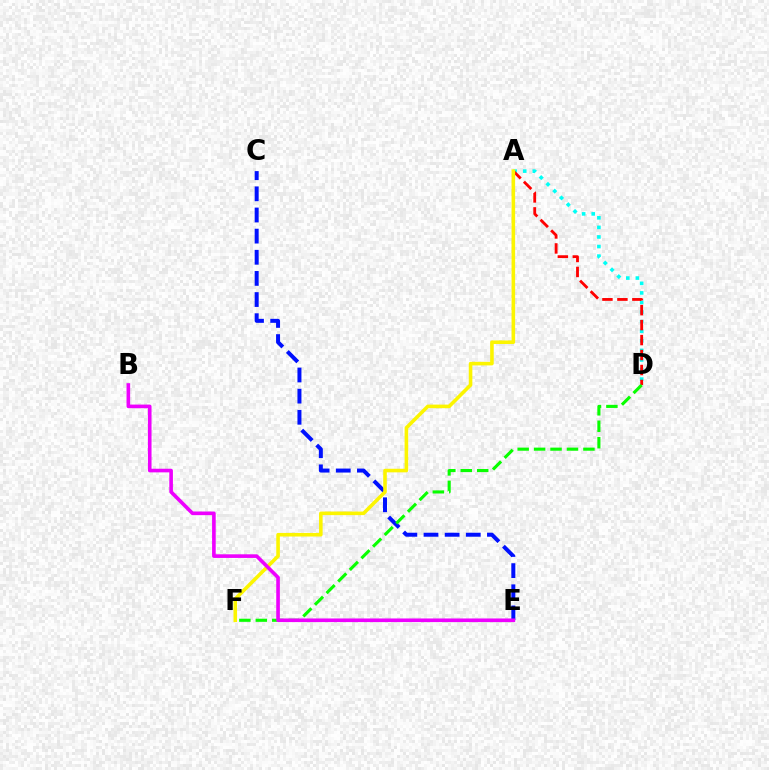{('C', 'E'): [{'color': '#0010ff', 'line_style': 'dashed', 'thickness': 2.87}], ('A', 'D'): [{'color': '#00fff6', 'line_style': 'dotted', 'thickness': 2.6}, {'color': '#ff0000', 'line_style': 'dashed', 'thickness': 2.03}], ('D', 'F'): [{'color': '#08ff00', 'line_style': 'dashed', 'thickness': 2.23}], ('A', 'F'): [{'color': '#fcf500', 'line_style': 'solid', 'thickness': 2.58}], ('B', 'E'): [{'color': '#ee00ff', 'line_style': 'solid', 'thickness': 2.61}]}